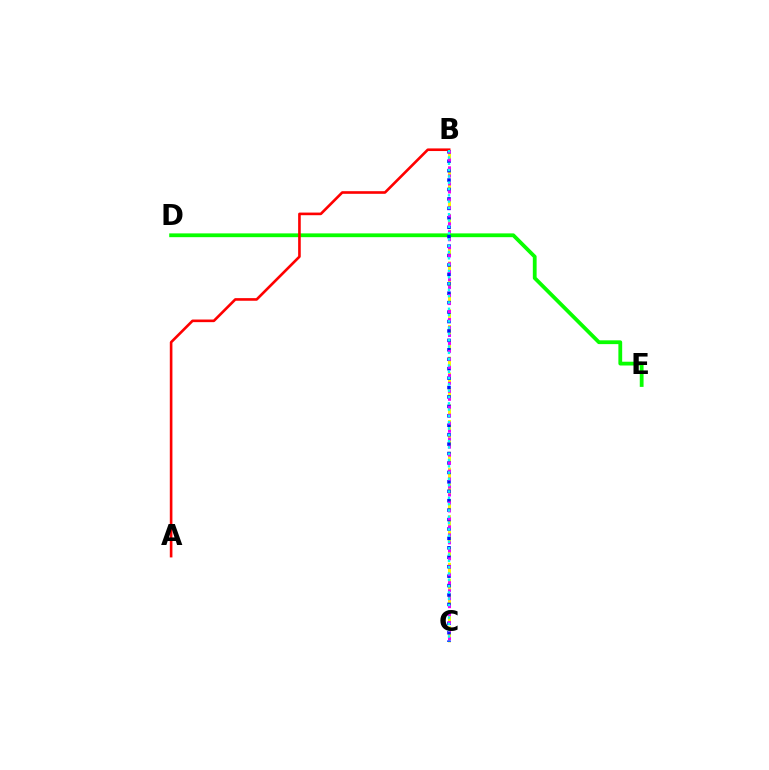{('B', 'C'): [{'color': '#fcf500', 'line_style': 'dashed', 'thickness': 2.15}, {'color': '#0010ff', 'line_style': 'dotted', 'thickness': 2.56}, {'color': '#ee00ff', 'line_style': 'dotted', 'thickness': 2.17}, {'color': '#00fff6', 'line_style': 'dotted', 'thickness': 1.71}], ('D', 'E'): [{'color': '#08ff00', 'line_style': 'solid', 'thickness': 2.73}], ('A', 'B'): [{'color': '#ff0000', 'line_style': 'solid', 'thickness': 1.89}]}